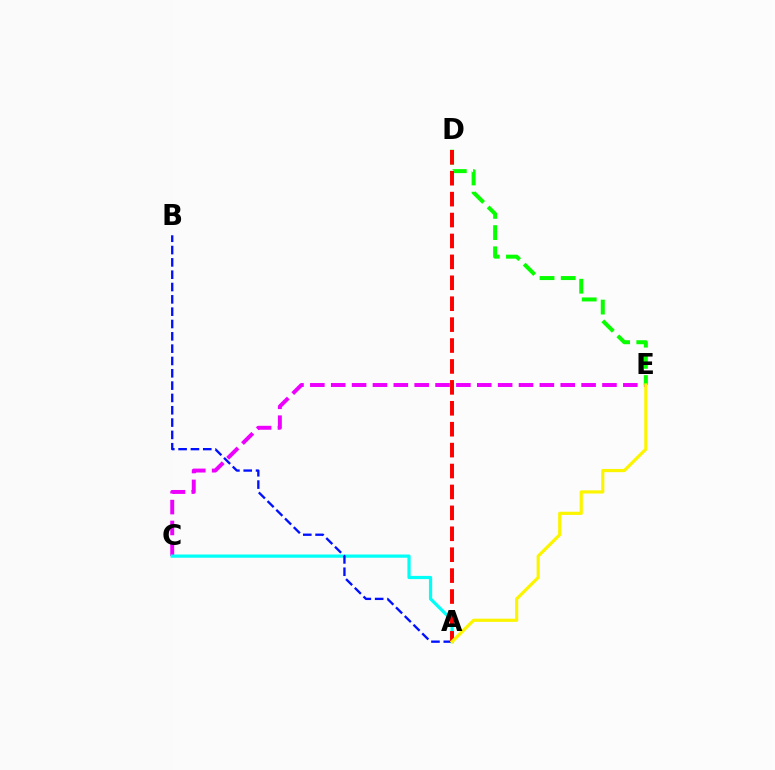{('C', 'E'): [{'color': '#ee00ff', 'line_style': 'dashed', 'thickness': 2.83}], ('A', 'C'): [{'color': '#00fff6', 'line_style': 'solid', 'thickness': 2.32}], ('A', 'B'): [{'color': '#0010ff', 'line_style': 'dashed', 'thickness': 1.67}], ('D', 'E'): [{'color': '#08ff00', 'line_style': 'dashed', 'thickness': 2.88}], ('A', 'D'): [{'color': '#ff0000', 'line_style': 'dashed', 'thickness': 2.84}], ('A', 'E'): [{'color': '#fcf500', 'line_style': 'solid', 'thickness': 2.29}]}